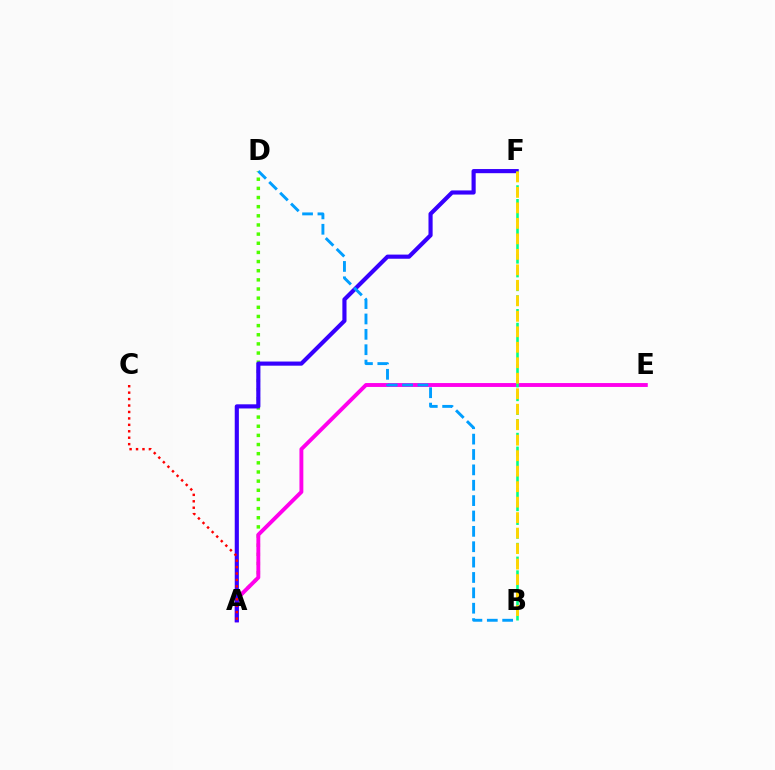{('A', 'D'): [{'color': '#4fff00', 'line_style': 'dotted', 'thickness': 2.49}], ('A', 'E'): [{'color': '#ff00ed', 'line_style': 'solid', 'thickness': 2.8}], ('A', 'F'): [{'color': '#3700ff', 'line_style': 'solid', 'thickness': 2.98}], ('B', 'F'): [{'color': '#00ff86', 'line_style': 'dashed', 'thickness': 1.87}, {'color': '#ffd500', 'line_style': 'dashed', 'thickness': 2.1}], ('B', 'D'): [{'color': '#009eff', 'line_style': 'dashed', 'thickness': 2.09}], ('A', 'C'): [{'color': '#ff0000', 'line_style': 'dotted', 'thickness': 1.75}]}